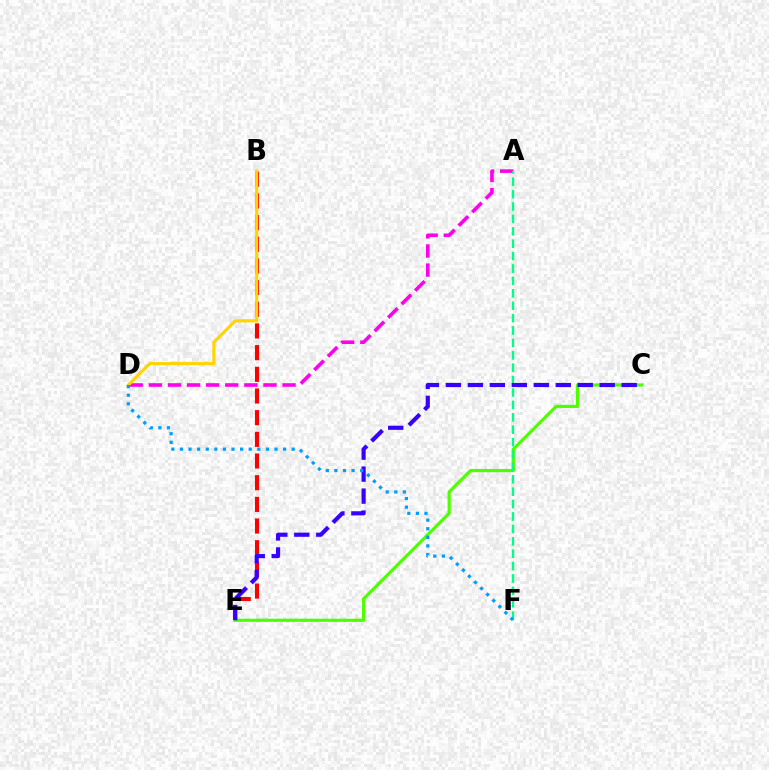{('B', 'E'): [{'color': '#ff0000', 'line_style': 'dashed', 'thickness': 2.94}], ('C', 'E'): [{'color': '#4fff00', 'line_style': 'solid', 'thickness': 2.3}, {'color': '#3700ff', 'line_style': 'dashed', 'thickness': 2.99}], ('A', 'D'): [{'color': '#ff00ed', 'line_style': 'dashed', 'thickness': 2.59}], ('A', 'F'): [{'color': '#00ff86', 'line_style': 'dashed', 'thickness': 1.68}], ('B', 'D'): [{'color': '#ffd500', 'line_style': 'solid', 'thickness': 2.26}], ('D', 'F'): [{'color': '#009eff', 'line_style': 'dotted', 'thickness': 2.34}]}